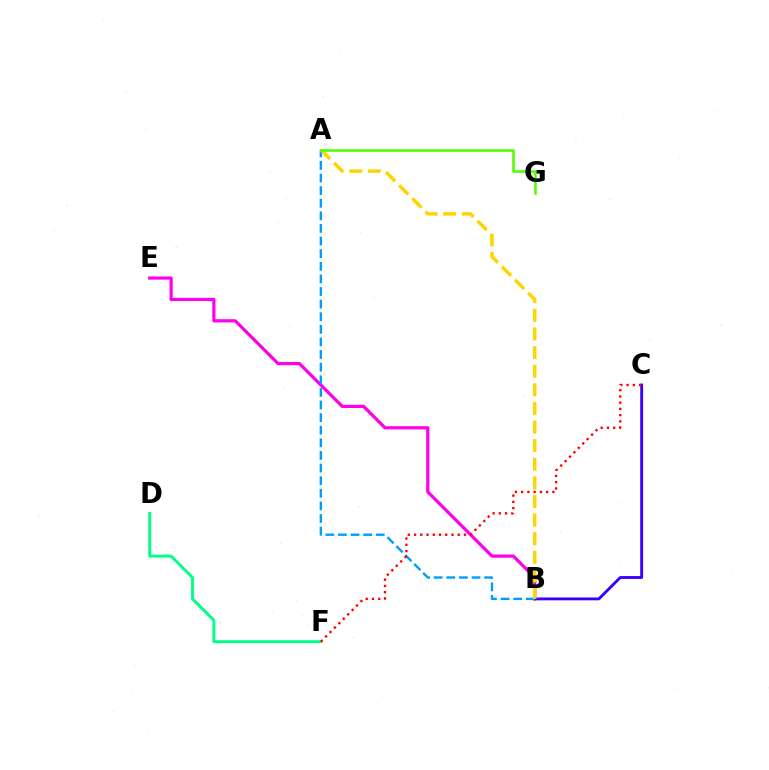{('B', 'E'): [{'color': '#ff00ed', 'line_style': 'solid', 'thickness': 2.31}], ('B', 'C'): [{'color': '#3700ff', 'line_style': 'solid', 'thickness': 2.06}], ('D', 'F'): [{'color': '#00ff86', 'line_style': 'solid', 'thickness': 2.1}], ('A', 'B'): [{'color': '#009eff', 'line_style': 'dashed', 'thickness': 1.71}, {'color': '#ffd500', 'line_style': 'dashed', 'thickness': 2.53}], ('C', 'F'): [{'color': '#ff0000', 'line_style': 'dotted', 'thickness': 1.7}], ('A', 'G'): [{'color': '#4fff00', 'line_style': 'solid', 'thickness': 1.83}]}